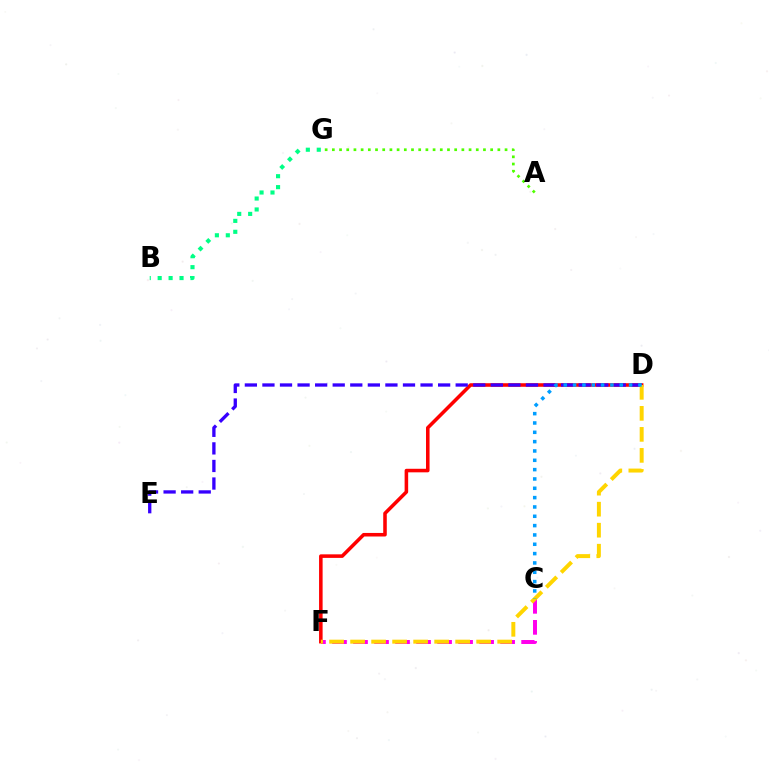{('C', 'F'): [{'color': '#ff00ed', 'line_style': 'dashed', 'thickness': 2.86}], ('D', 'F'): [{'color': '#ff0000', 'line_style': 'solid', 'thickness': 2.56}, {'color': '#ffd500', 'line_style': 'dashed', 'thickness': 2.85}], ('D', 'E'): [{'color': '#3700ff', 'line_style': 'dashed', 'thickness': 2.39}], ('A', 'G'): [{'color': '#4fff00', 'line_style': 'dotted', 'thickness': 1.96}], ('C', 'D'): [{'color': '#009eff', 'line_style': 'dotted', 'thickness': 2.54}], ('B', 'G'): [{'color': '#00ff86', 'line_style': 'dotted', 'thickness': 2.97}]}